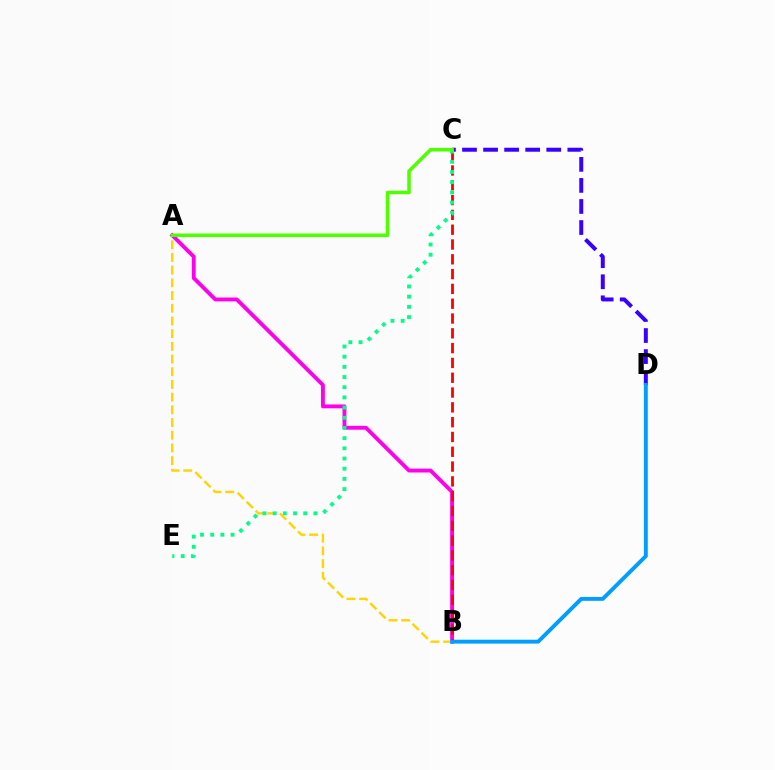{('C', 'D'): [{'color': '#3700ff', 'line_style': 'dashed', 'thickness': 2.86}], ('A', 'B'): [{'color': '#ff00ed', 'line_style': 'solid', 'thickness': 2.78}, {'color': '#ffd500', 'line_style': 'dashed', 'thickness': 1.73}], ('B', 'C'): [{'color': '#ff0000', 'line_style': 'dashed', 'thickness': 2.01}], ('C', 'E'): [{'color': '#00ff86', 'line_style': 'dotted', 'thickness': 2.77}], ('B', 'D'): [{'color': '#009eff', 'line_style': 'solid', 'thickness': 2.81}], ('A', 'C'): [{'color': '#4fff00', 'line_style': 'solid', 'thickness': 2.54}]}